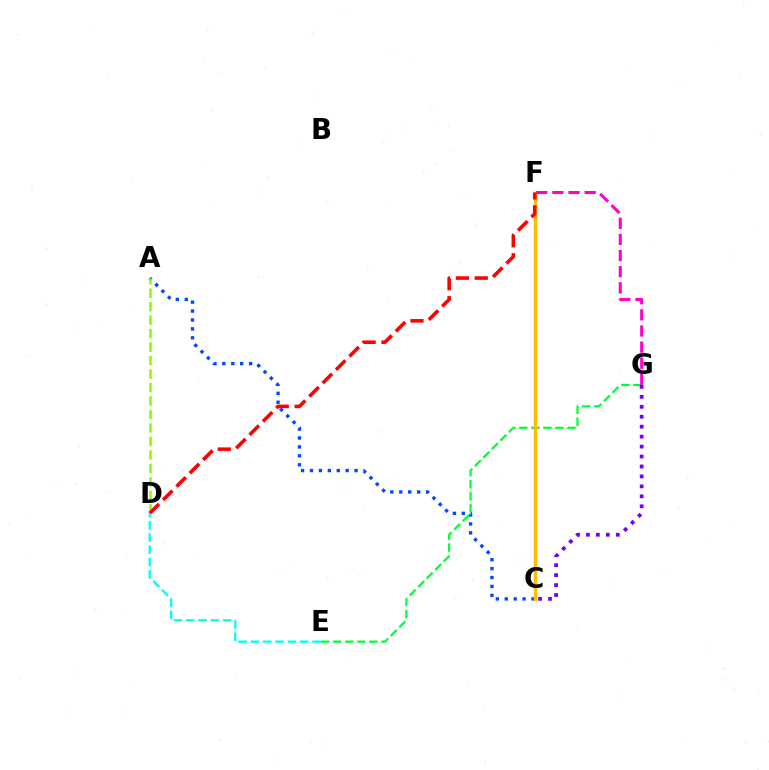{('A', 'C'): [{'color': '#004bff', 'line_style': 'dotted', 'thickness': 2.42}], ('E', 'G'): [{'color': '#00ff39', 'line_style': 'dashed', 'thickness': 1.63}], ('C', 'F'): [{'color': '#ffbd00', 'line_style': 'solid', 'thickness': 2.49}], ('A', 'D'): [{'color': '#84ff00', 'line_style': 'dashed', 'thickness': 1.83}], ('F', 'G'): [{'color': '#ff00cf', 'line_style': 'dashed', 'thickness': 2.19}], ('C', 'G'): [{'color': '#7200ff', 'line_style': 'dotted', 'thickness': 2.7}], ('D', 'F'): [{'color': '#ff0000', 'line_style': 'dashed', 'thickness': 2.57}], ('D', 'E'): [{'color': '#00fff6', 'line_style': 'dashed', 'thickness': 1.67}]}